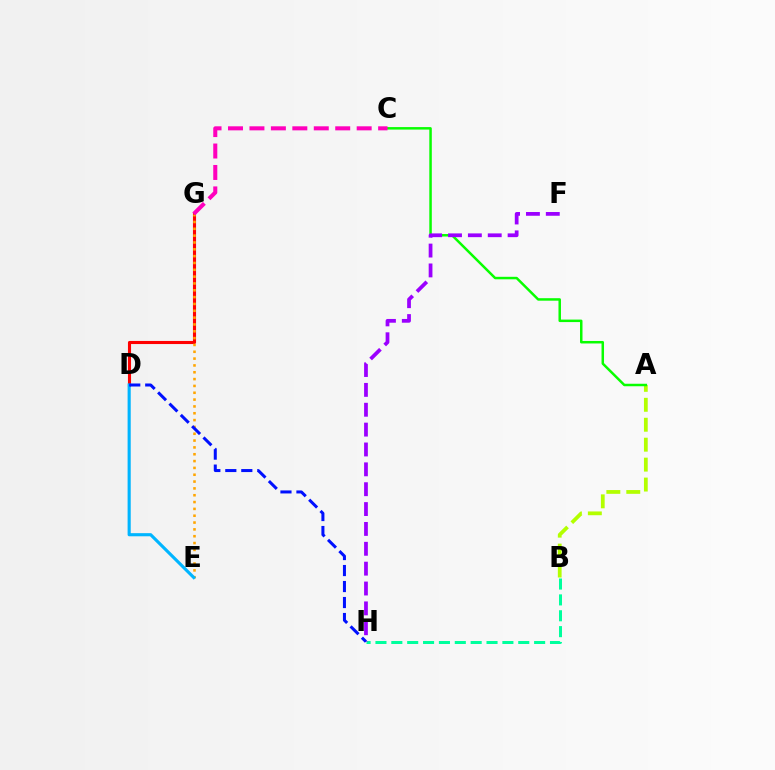{('B', 'H'): [{'color': '#00ff9d', 'line_style': 'dashed', 'thickness': 2.16}], ('A', 'B'): [{'color': '#b3ff00', 'line_style': 'dashed', 'thickness': 2.71}], ('D', 'G'): [{'color': '#ff0000', 'line_style': 'solid', 'thickness': 2.23}], ('A', 'C'): [{'color': '#08ff00', 'line_style': 'solid', 'thickness': 1.79}], ('E', 'G'): [{'color': '#ffa500', 'line_style': 'dotted', 'thickness': 1.86}], ('D', 'E'): [{'color': '#00b5ff', 'line_style': 'solid', 'thickness': 2.25}], ('F', 'H'): [{'color': '#9b00ff', 'line_style': 'dashed', 'thickness': 2.7}], ('C', 'G'): [{'color': '#ff00bd', 'line_style': 'dashed', 'thickness': 2.91}], ('D', 'H'): [{'color': '#0010ff', 'line_style': 'dashed', 'thickness': 2.17}]}